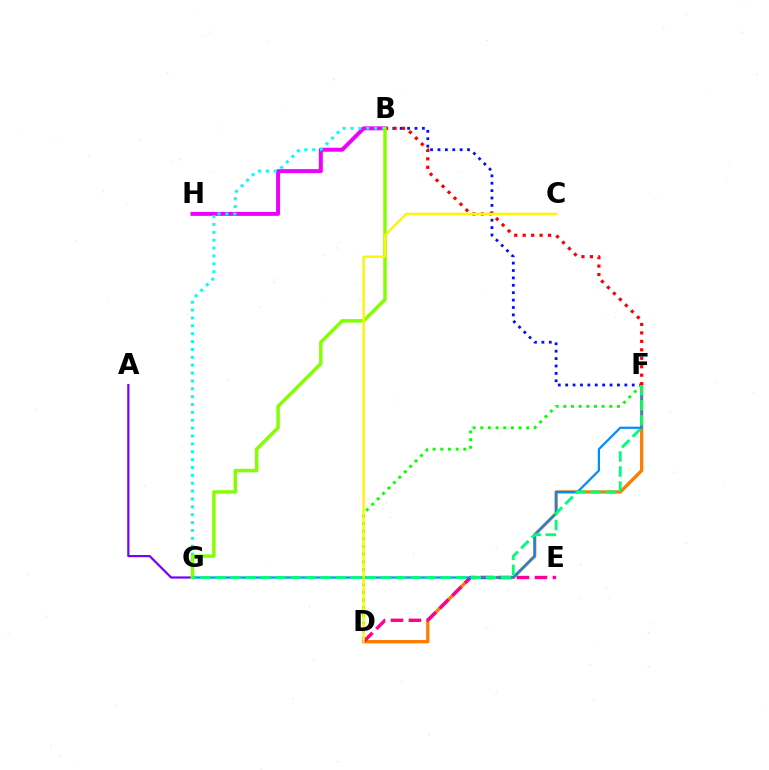{('D', 'F'): [{'color': '#ff7c00', 'line_style': 'solid', 'thickness': 2.38}, {'color': '#08ff00', 'line_style': 'dotted', 'thickness': 2.08}], ('B', 'H'): [{'color': '#ee00ff', 'line_style': 'solid', 'thickness': 2.86}], ('D', 'E'): [{'color': '#ff0094', 'line_style': 'dashed', 'thickness': 2.44}], ('B', 'G'): [{'color': '#00fff6', 'line_style': 'dotted', 'thickness': 2.14}, {'color': '#84ff00', 'line_style': 'solid', 'thickness': 2.5}], ('F', 'G'): [{'color': '#008cff', 'line_style': 'solid', 'thickness': 1.59}, {'color': '#00ff74', 'line_style': 'dashed', 'thickness': 2.04}], ('B', 'F'): [{'color': '#0010ff', 'line_style': 'dotted', 'thickness': 2.01}, {'color': '#ff0000', 'line_style': 'dotted', 'thickness': 2.3}], ('A', 'G'): [{'color': '#7200ff', 'line_style': 'solid', 'thickness': 1.57}], ('C', 'D'): [{'color': '#fcf500', 'line_style': 'solid', 'thickness': 1.67}]}